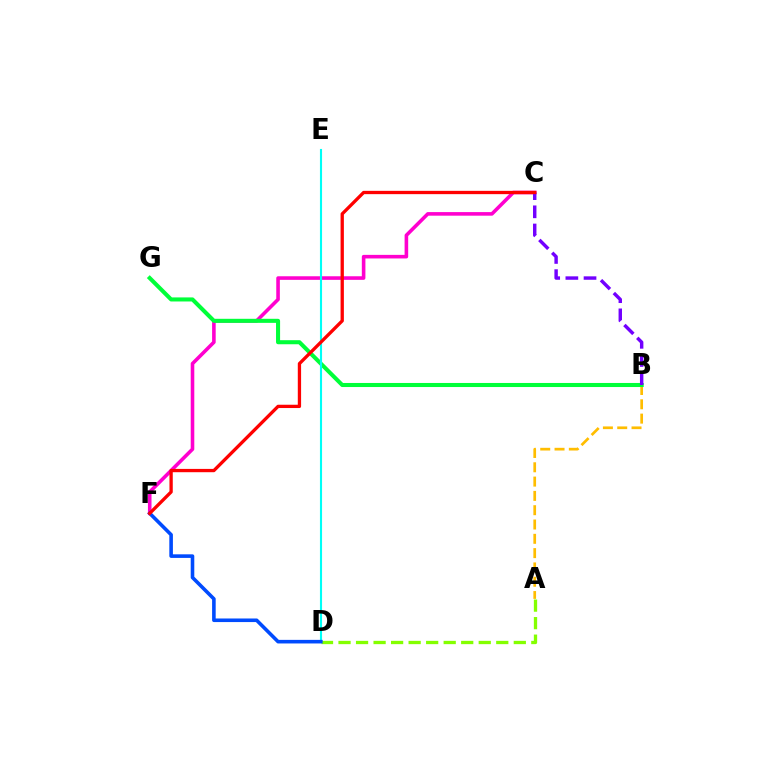{('C', 'F'): [{'color': '#ff00cf', 'line_style': 'solid', 'thickness': 2.58}, {'color': '#ff0000', 'line_style': 'solid', 'thickness': 2.38}], ('A', 'B'): [{'color': '#ffbd00', 'line_style': 'dashed', 'thickness': 1.94}], ('B', 'G'): [{'color': '#00ff39', 'line_style': 'solid', 'thickness': 2.93}], ('D', 'E'): [{'color': '#00fff6', 'line_style': 'solid', 'thickness': 1.52}], ('A', 'D'): [{'color': '#84ff00', 'line_style': 'dashed', 'thickness': 2.38}], ('B', 'C'): [{'color': '#7200ff', 'line_style': 'dashed', 'thickness': 2.47}], ('D', 'F'): [{'color': '#004bff', 'line_style': 'solid', 'thickness': 2.58}]}